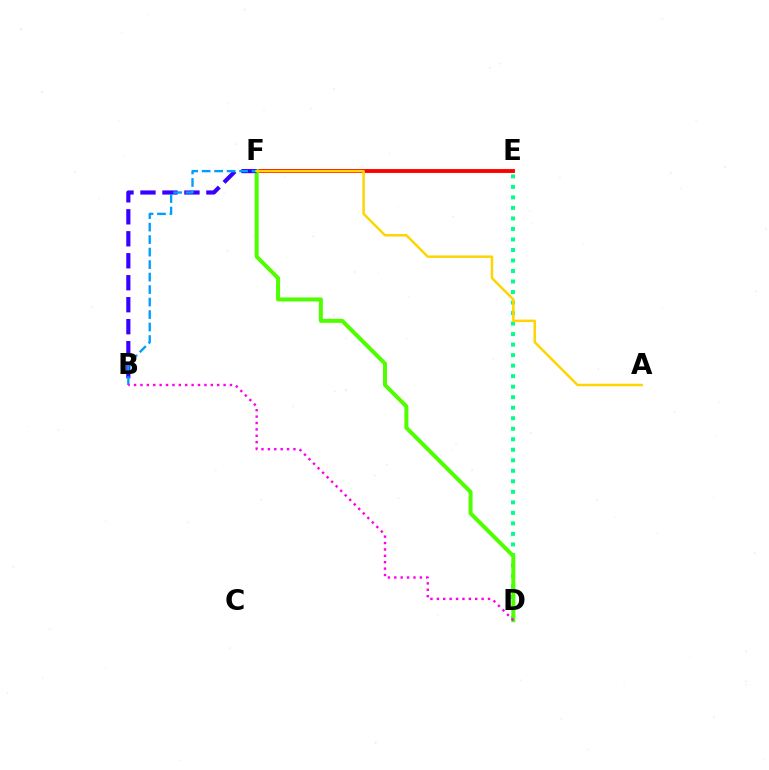{('D', 'E'): [{'color': '#00ff86', 'line_style': 'dotted', 'thickness': 2.86}], ('E', 'F'): [{'color': '#ff0000', 'line_style': 'solid', 'thickness': 2.79}], ('D', 'F'): [{'color': '#4fff00', 'line_style': 'solid', 'thickness': 2.89}], ('B', 'F'): [{'color': '#3700ff', 'line_style': 'dashed', 'thickness': 2.99}, {'color': '#009eff', 'line_style': 'dashed', 'thickness': 1.7}], ('A', 'F'): [{'color': '#ffd500', 'line_style': 'solid', 'thickness': 1.77}], ('B', 'D'): [{'color': '#ff00ed', 'line_style': 'dotted', 'thickness': 1.74}]}